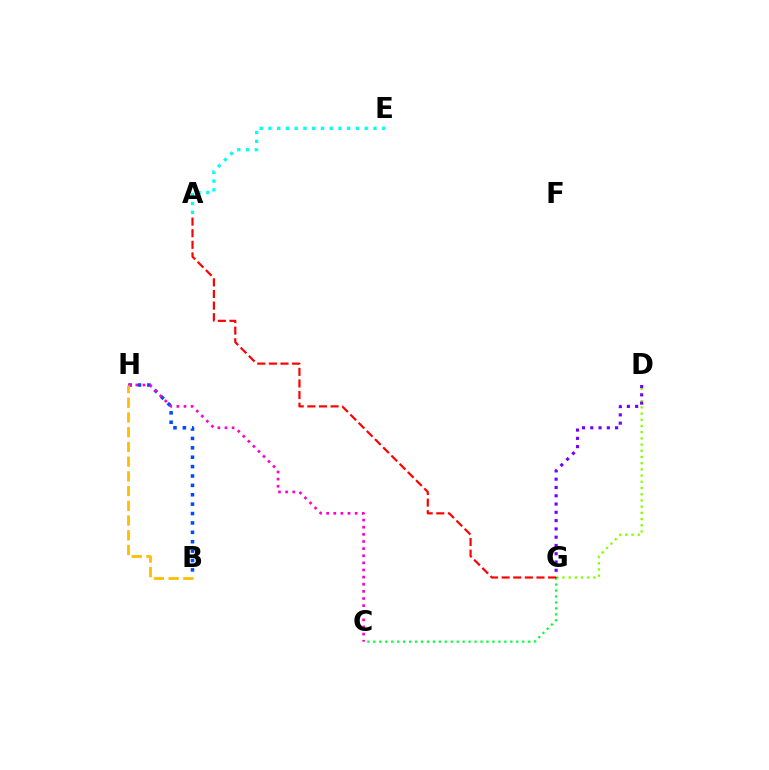{('C', 'G'): [{'color': '#00ff39', 'line_style': 'dotted', 'thickness': 1.62}], ('B', 'H'): [{'color': '#004bff', 'line_style': 'dotted', 'thickness': 2.55}, {'color': '#ffbd00', 'line_style': 'dashed', 'thickness': 2.0}], ('A', 'E'): [{'color': '#00fff6', 'line_style': 'dotted', 'thickness': 2.38}], ('D', 'G'): [{'color': '#84ff00', 'line_style': 'dotted', 'thickness': 1.69}, {'color': '#7200ff', 'line_style': 'dotted', 'thickness': 2.25}], ('C', 'H'): [{'color': '#ff00cf', 'line_style': 'dotted', 'thickness': 1.94}], ('A', 'G'): [{'color': '#ff0000', 'line_style': 'dashed', 'thickness': 1.58}]}